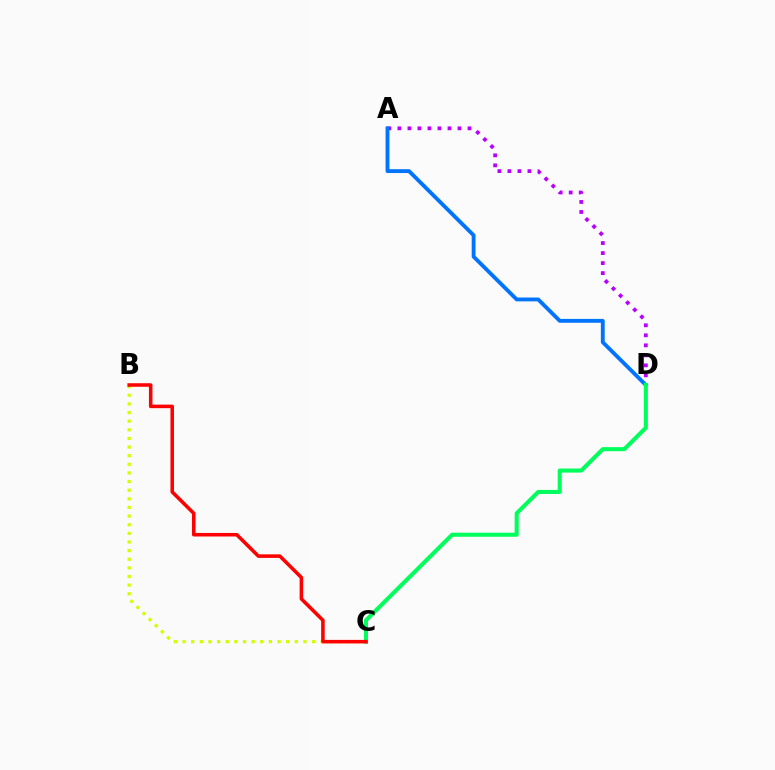{('A', 'D'): [{'color': '#b900ff', 'line_style': 'dotted', 'thickness': 2.72}, {'color': '#0074ff', 'line_style': 'solid', 'thickness': 2.78}], ('B', 'C'): [{'color': '#d1ff00', 'line_style': 'dotted', 'thickness': 2.35}, {'color': '#ff0000', 'line_style': 'solid', 'thickness': 2.55}], ('C', 'D'): [{'color': '#00ff5c', 'line_style': 'solid', 'thickness': 2.92}]}